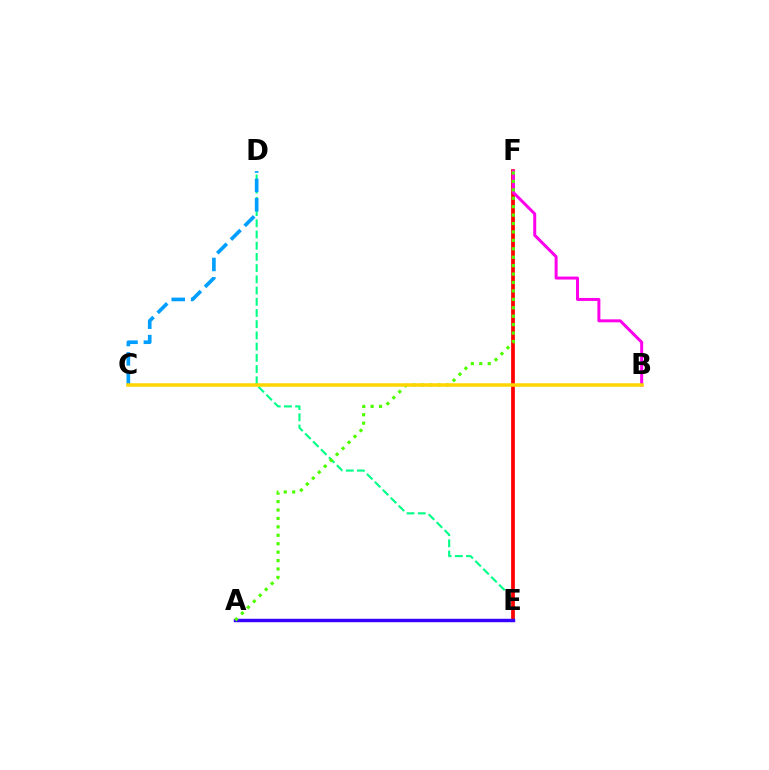{('D', 'E'): [{'color': '#00ff86', 'line_style': 'dashed', 'thickness': 1.52}], ('E', 'F'): [{'color': '#ff0000', 'line_style': 'solid', 'thickness': 2.69}], ('A', 'E'): [{'color': '#3700ff', 'line_style': 'solid', 'thickness': 2.47}], ('B', 'F'): [{'color': '#ff00ed', 'line_style': 'solid', 'thickness': 2.15}], ('C', 'D'): [{'color': '#009eff', 'line_style': 'dashed', 'thickness': 2.63}], ('A', 'F'): [{'color': '#4fff00', 'line_style': 'dotted', 'thickness': 2.29}], ('B', 'C'): [{'color': '#ffd500', 'line_style': 'solid', 'thickness': 2.53}]}